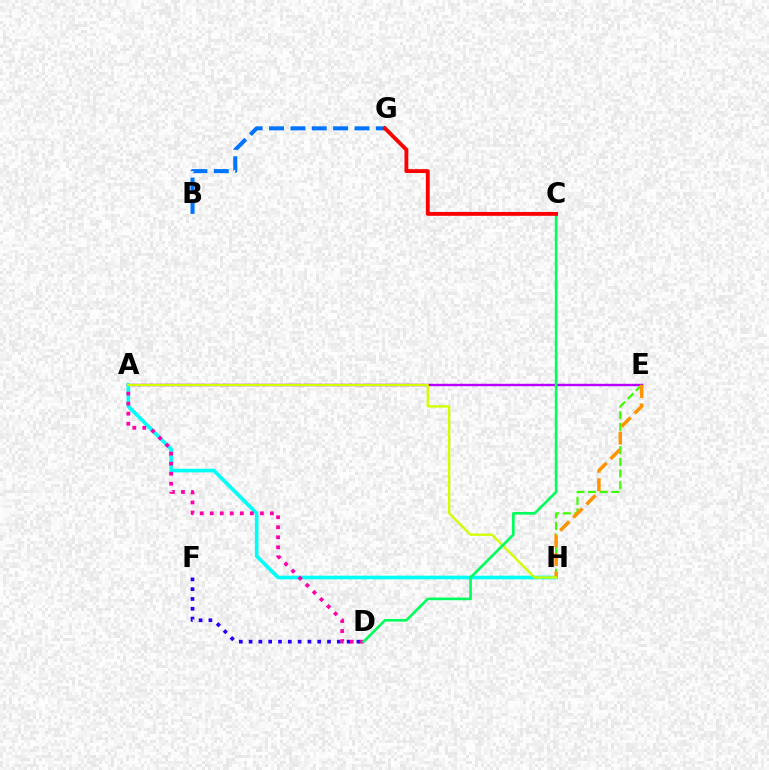{('B', 'G'): [{'color': '#0074ff', 'line_style': 'dashed', 'thickness': 2.9}], ('A', 'E'): [{'color': '#b900ff', 'line_style': 'solid', 'thickness': 1.73}], ('E', 'H'): [{'color': '#3dff00', 'line_style': 'dashed', 'thickness': 1.59}, {'color': '#ff9400', 'line_style': 'dashed', 'thickness': 2.51}], ('D', 'F'): [{'color': '#2500ff', 'line_style': 'dotted', 'thickness': 2.66}], ('A', 'H'): [{'color': '#00fff6', 'line_style': 'solid', 'thickness': 2.62}, {'color': '#d1ff00', 'line_style': 'solid', 'thickness': 1.67}], ('A', 'D'): [{'color': '#ff00ac', 'line_style': 'dotted', 'thickness': 2.73}], ('C', 'D'): [{'color': '#00ff5c', 'line_style': 'solid', 'thickness': 1.89}], ('C', 'G'): [{'color': '#ff0000', 'line_style': 'solid', 'thickness': 2.78}]}